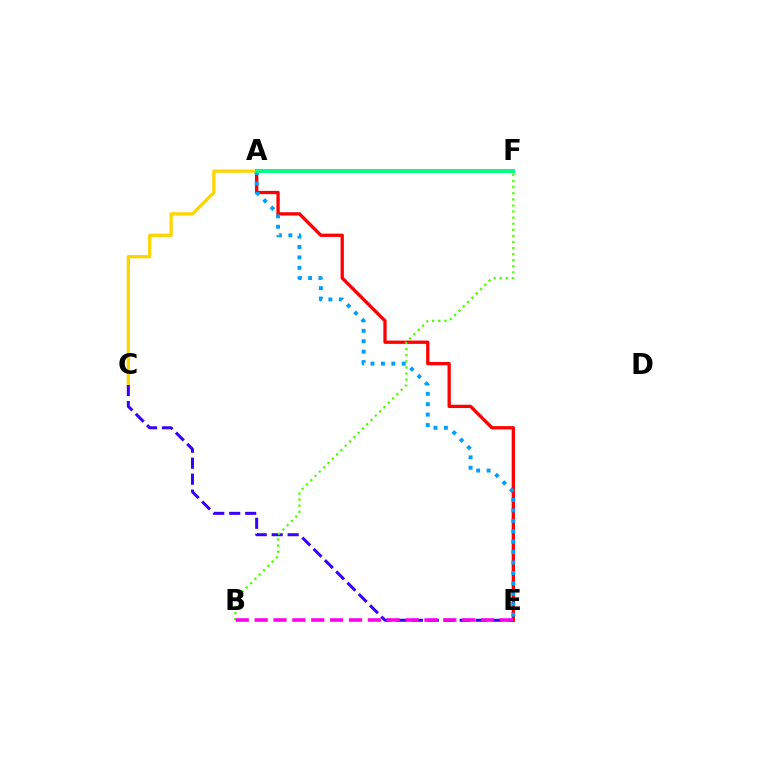{('A', 'C'): [{'color': '#ffd500', 'line_style': 'solid', 'thickness': 2.36}], ('A', 'E'): [{'color': '#ff0000', 'line_style': 'solid', 'thickness': 2.38}, {'color': '#009eff', 'line_style': 'dotted', 'thickness': 2.83}], ('C', 'E'): [{'color': '#3700ff', 'line_style': 'dashed', 'thickness': 2.17}], ('B', 'F'): [{'color': '#4fff00', 'line_style': 'dotted', 'thickness': 1.65}], ('A', 'F'): [{'color': '#00ff86', 'line_style': 'solid', 'thickness': 2.87}], ('B', 'E'): [{'color': '#ff00ed', 'line_style': 'dashed', 'thickness': 2.56}]}